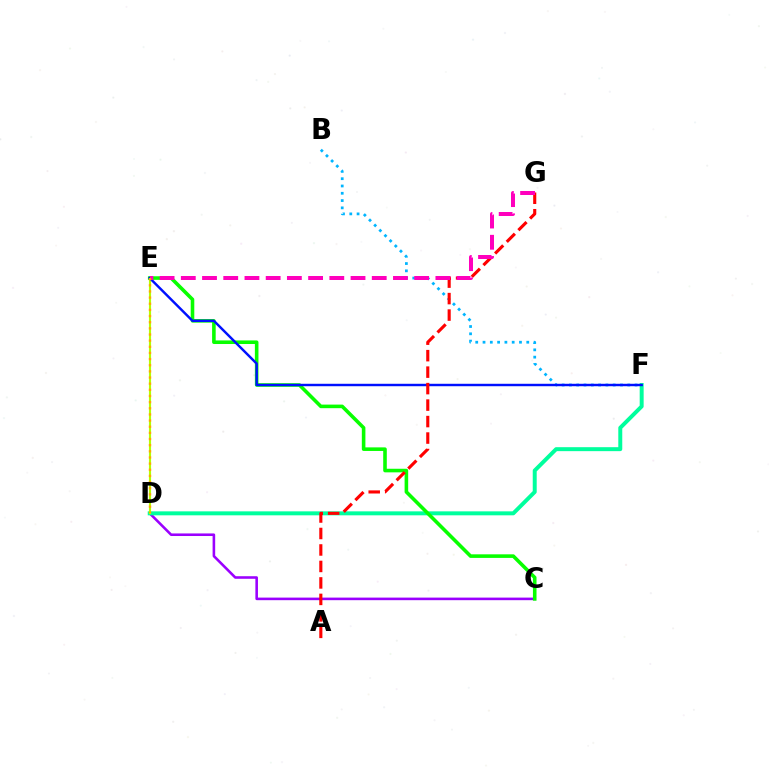{('C', 'D'): [{'color': '#9b00ff', 'line_style': 'solid', 'thickness': 1.86}], ('D', 'F'): [{'color': '#00ff9d', 'line_style': 'solid', 'thickness': 2.85}], ('B', 'F'): [{'color': '#00b5ff', 'line_style': 'dotted', 'thickness': 1.98}], ('D', 'E'): [{'color': '#b3ff00', 'line_style': 'solid', 'thickness': 1.54}, {'color': '#ffa500', 'line_style': 'dotted', 'thickness': 1.67}], ('C', 'E'): [{'color': '#08ff00', 'line_style': 'solid', 'thickness': 2.58}], ('E', 'F'): [{'color': '#0010ff', 'line_style': 'solid', 'thickness': 1.76}], ('A', 'G'): [{'color': '#ff0000', 'line_style': 'dashed', 'thickness': 2.24}], ('E', 'G'): [{'color': '#ff00bd', 'line_style': 'dashed', 'thickness': 2.88}]}